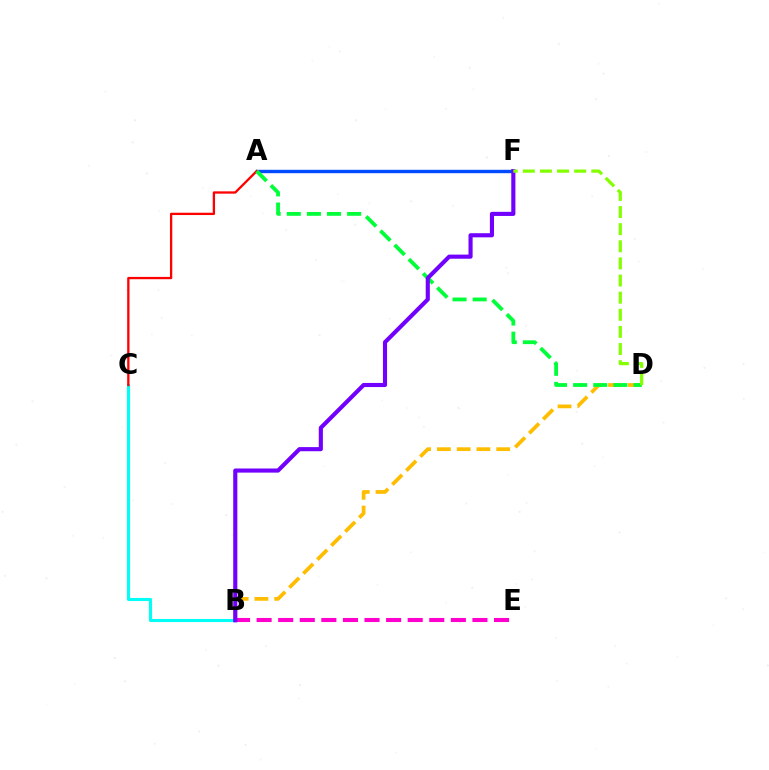{('B', 'C'): [{'color': '#00fff6', 'line_style': 'solid', 'thickness': 2.23}], ('B', 'D'): [{'color': '#ffbd00', 'line_style': 'dashed', 'thickness': 2.69}], ('A', 'F'): [{'color': '#004bff', 'line_style': 'solid', 'thickness': 2.45}], ('B', 'E'): [{'color': '#ff00cf', 'line_style': 'dashed', 'thickness': 2.93}], ('A', 'C'): [{'color': '#ff0000', 'line_style': 'solid', 'thickness': 1.66}], ('A', 'D'): [{'color': '#00ff39', 'line_style': 'dashed', 'thickness': 2.73}], ('B', 'F'): [{'color': '#7200ff', 'line_style': 'solid', 'thickness': 2.97}], ('D', 'F'): [{'color': '#84ff00', 'line_style': 'dashed', 'thickness': 2.33}]}